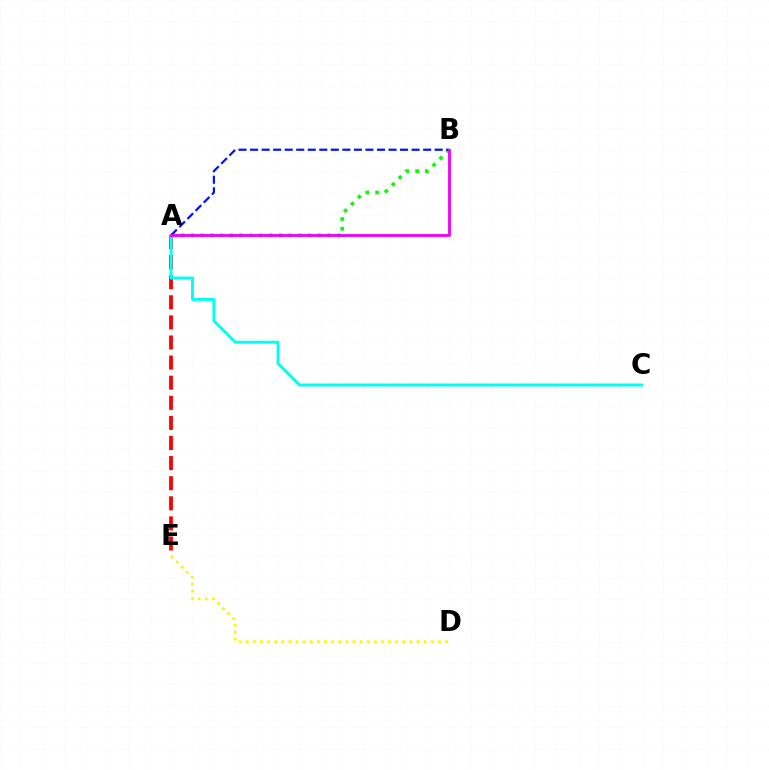{('A', 'E'): [{'color': '#ff0000', 'line_style': 'dashed', 'thickness': 2.73}], ('A', 'C'): [{'color': '#00fff6', 'line_style': 'solid', 'thickness': 2.12}], ('A', 'B'): [{'color': '#08ff00', 'line_style': 'dotted', 'thickness': 2.66}, {'color': '#0010ff', 'line_style': 'dashed', 'thickness': 1.57}, {'color': '#ee00ff', 'line_style': 'solid', 'thickness': 2.04}], ('D', 'E'): [{'color': '#fcf500', 'line_style': 'dotted', 'thickness': 1.93}]}